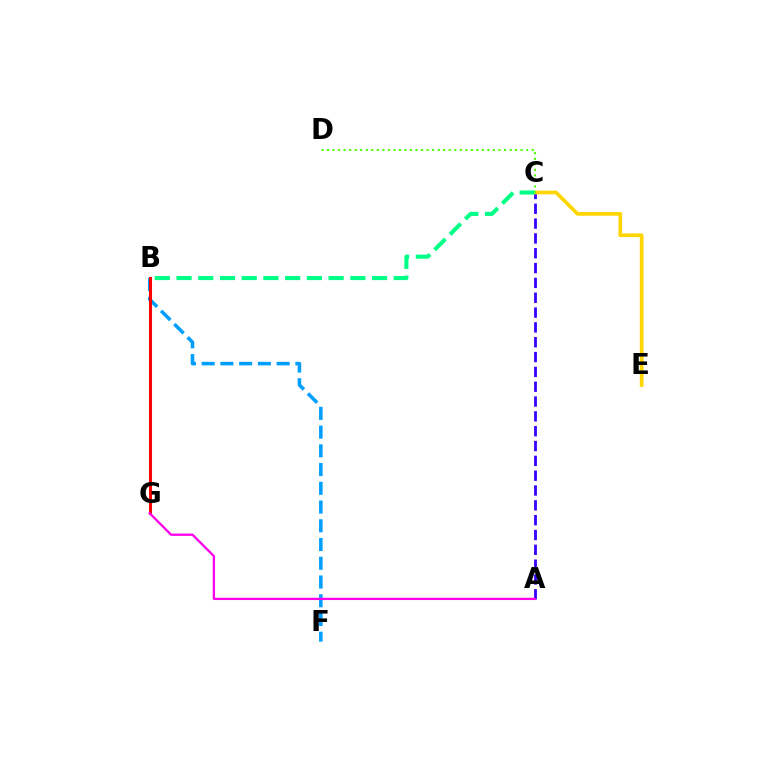{('B', 'F'): [{'color': '#009eff', 'line_style': 'dashed', 'thickness': 2.55}], ('A', 'C'): [{'color': '#3700ff', 'line_style': 'dashed', 'thickness': 2.01}], ('C', 'E'): [{'color': '#ffd500', 'line_style': 'solid', 'thickness': 2.65}], ('B', 'G'): [{'color': '#ff0000', 'line_style': 'solid', 'thickness': 2.19}], ('A', 'G'): [{'color': '#ff00ed', 'line_style': 'solid', 'thickness': 1.65}], ('B', 'C'): [{'color': '#00ff86', 'line_style': 'dashed', 'thickness': 2.95}], ('C', 'D'): [{'color': '#4fff00', 'line_style': 'dotted', 'thickness': 1.5}]}